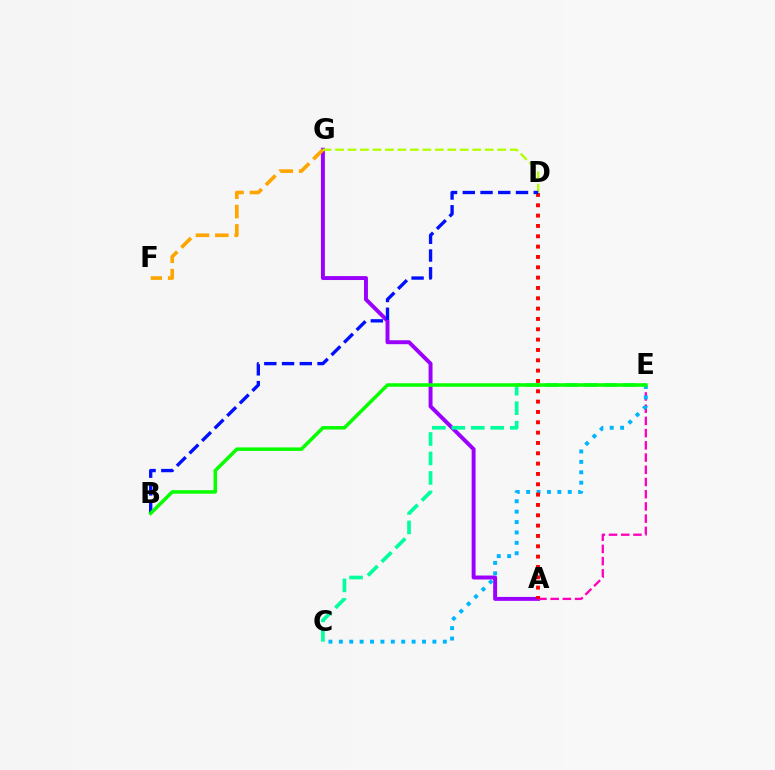{('A', 'G'): [{'color': '#9b00ff', 'line_style': 'solid', 'thickness': 2.83}], ('F', 'G'): [{'color': '#ffa500', 'line_style': 'dashed', 'thickness': 2.63}], ('D', 'G'): [{'color': '#b3ff00', 'line_style': 'dashed', 'thickness': 1.69}], ('A', 'E'): [{'color': '#ff00bd', 'line_style': 'dashed', 'thickness': 1.66}], ('C', 'E'): [{'color': '#00b5ff', 'line_style': 'dotted', 'thickness': 2.82}, {'color': '#00ff9d', 'line_style': 'dashed', 'thickness': 2.65}], ('A', 'D'): [{'color': '#ff0000', 'line_style': 'dotted', 'thickness': 2.81}], ('B', 'D'): [{'color': '#0010ff', 'line_style': 'dashed', 'thickness': 2.41}], ('B', 'E'): [{'color': '#08ff00', 'line_style': 'solid', 'thickness': 2.53}]}